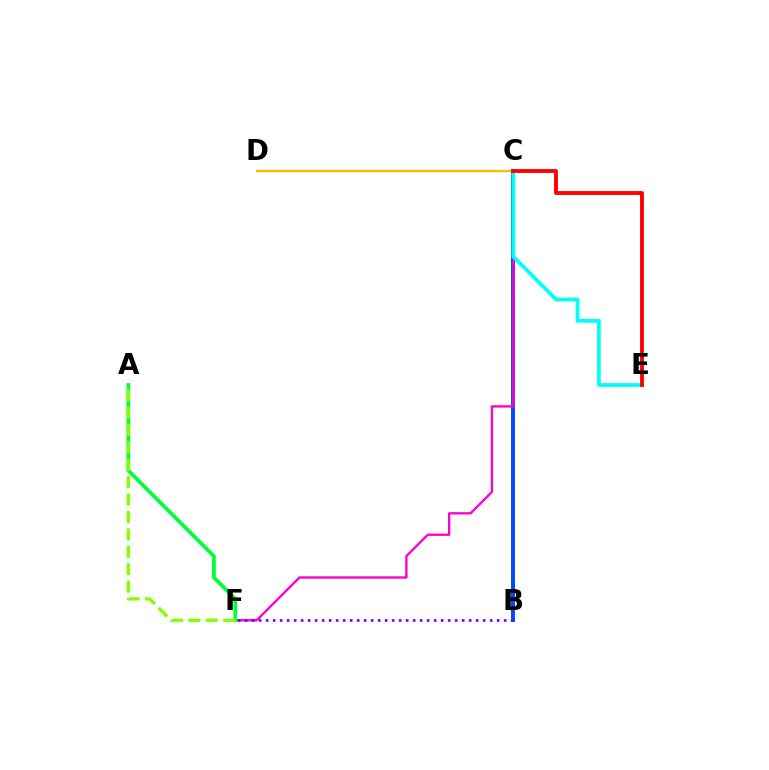{('B', 'C'): [{'color': '#004bff', 'line_style': 'solid', 'thickness': 2.84}], ('C', 'F'): [{'color': '#ff00cf', 'line_style': 'solid', 'thickness': 1.7}], ('C', 'E'): [{'color': '#00fff6', 'line_style': 'solid', 'thickness': 2.7}, {'color': '#ff0000', 'line_style': 'solid', 'thickness': 2.77}], ('B', 'F'): [{'color': '#7200ff', 'line_style': 'dotted', 'thickness': 1.9}], ('A', 'F'): [{'color': '#00ff39', 'line_style': 'solid', 'thickness': 2.7}, {'color': '#84ff00', 'line_style': 'dashed', 'thickness': 2.37}], ('C', 'D'): [{'color': '#ffbd00', 'line_style': 'solid', 'thickness': 1.71}]}